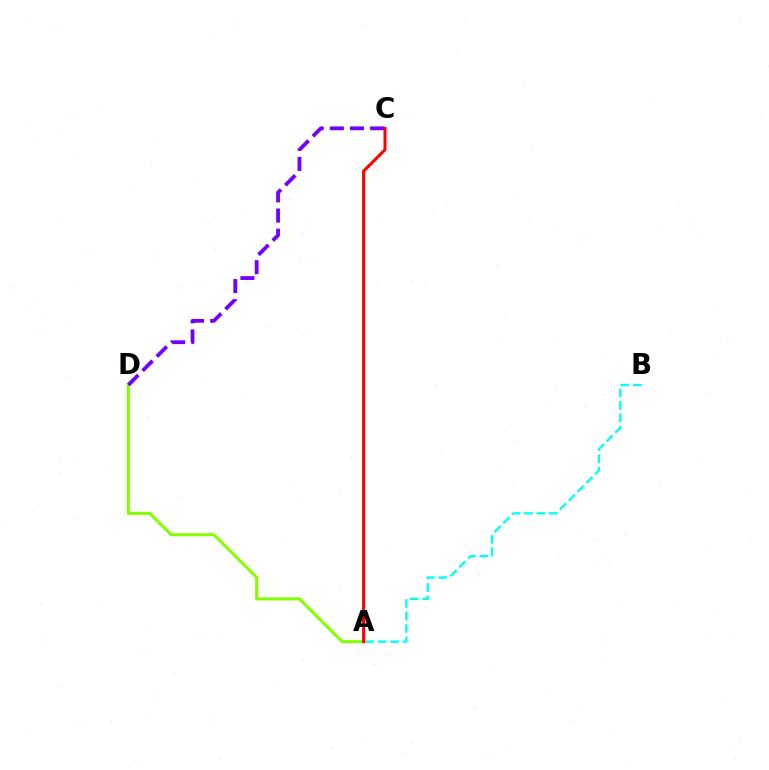{('A', 'B'): [{'color': '#00fff6', 'line_style': 'dashed', 'thickness': 1.69}], ('A', 'D'): [{'color': '#84ff00', 'line_style': 'solid', 'thickness': 2.2}], ('C', 'D'): [{'color': '#7200ff', 'line_style': 'dashed', 'thickness': 2.74}], ('A', 'C'): [{'color': '#ff0000', 'line_style': 'solid', 'thickness': 2.18}]}